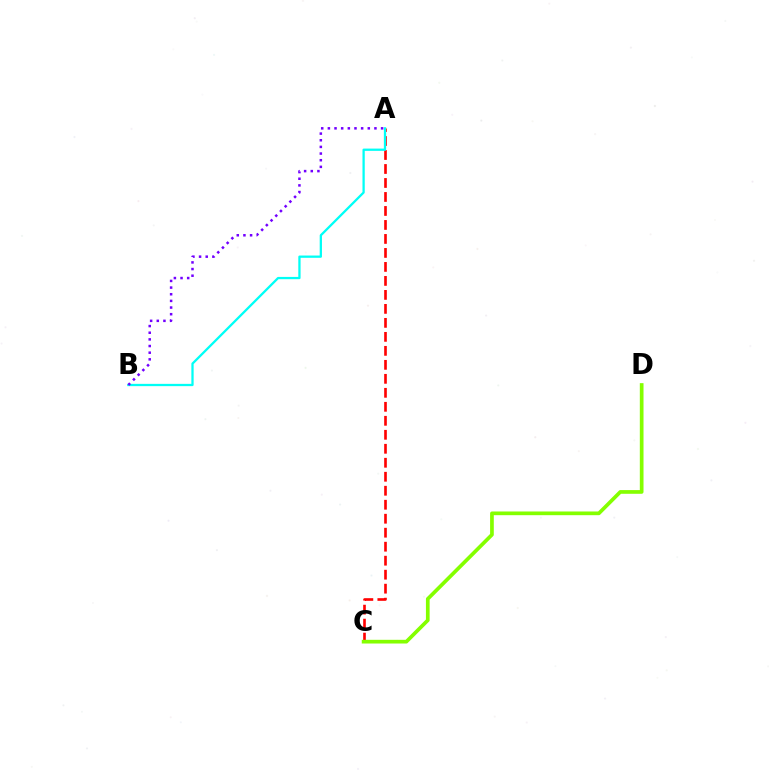{('A', 'C'): [{'color': '#ff0000', 'line_style': 'dashed', 'thickness': 1.9}], ('A', 'B'): [{'color': '#00fff6', 'line_style': 'solid', 'thickness': 1.64}, {'color': '#7200ff', 'line_style': 'dotted', 'thickness': 1.81}], ('C', 'D'): [{'color': '#84ff00', 'line_style': 'solid', 'thickness': 2.66}]}